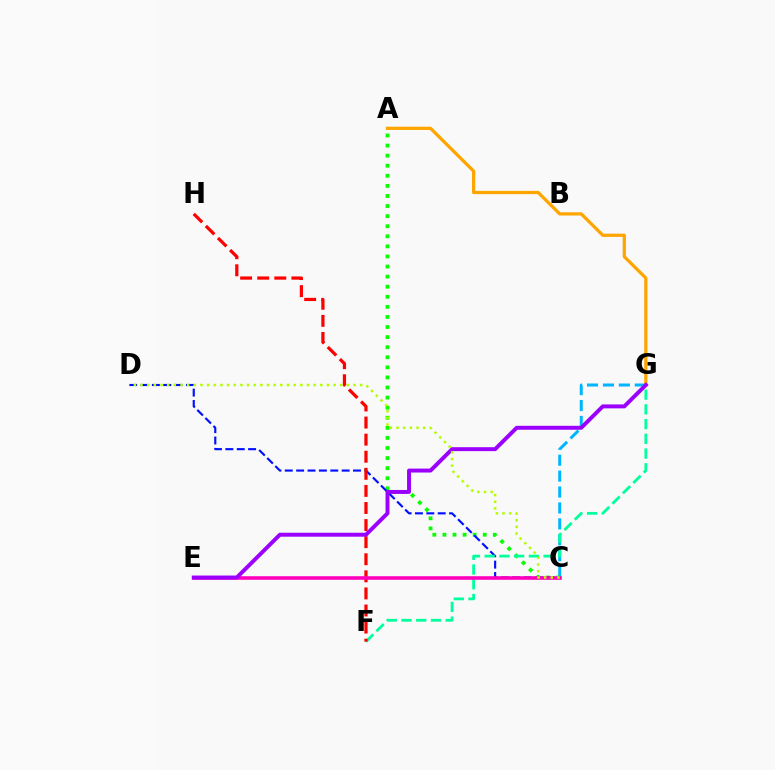{('C', 'G'): [{'color': '#00b5ff', 'line_style': 'dashed', 'thickness': 2.16}], ('A', 'C'): [{'color': '#08ff00', 'line_style': 'dotted', 'thickness': 2.74}], ('A', 'G'): [{'color': '#ffa500', 'line_style': 'solid', 'thickness': 2.34}], ('C', 'D'): [{'color': '#0010ff', 'line_style': 'dashed', 'thickness': 1.54}, {'color': '#b3ff00', 'line_style': 'dotted', 'thickness': 1.81}], ('F', 'G'): [{'color': '#00ff9d', 'line_style': 'dashed', 'thickness': 2.0}], ('F', 'H'): [{'color': '#ff0000', 'line_style': 'dashed', 'thickness': 2.32}], ('C', 'E'): [{'color': '#ff00bd', 'line_style': 'solid', 'thickness': 2.59}], ('E', 'G'): [{'color': '#9b00ff', 'line_style': 'solid', 'thickness': 2.84}]}